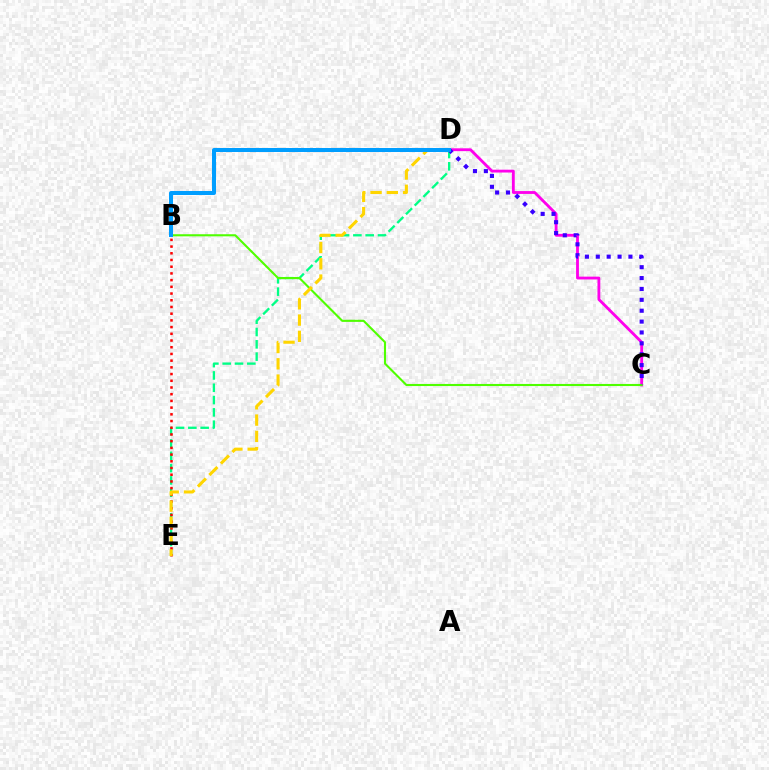{('D', 'E'): [{'color': '#00ff86', 'line_style': 'dashed', 'thickness': 1.67}, {'color': '#ffd500', 'line_style': 'dashed', 'thickness': 2.21}], ('C', 'D'): [{'color': '#ff00ed', 'line_style': 'solid', 'thickness': 2.04}, {'color': '#3700ff', 'line_style': 'dotted', 'thickness': 2.96}], ('B', 'C'): [{'color': '#4fff00', 'line_style': 'solid', 'thickness': 1.51}], ('B', 'E'): [{'color': '#ff0000', 'line_style': 'dotted', 'thickness': 1.82}], ('B', 'D'): [{'color': '#009eff', 'line_style': 'solid', 'thickness': 2.88}]}